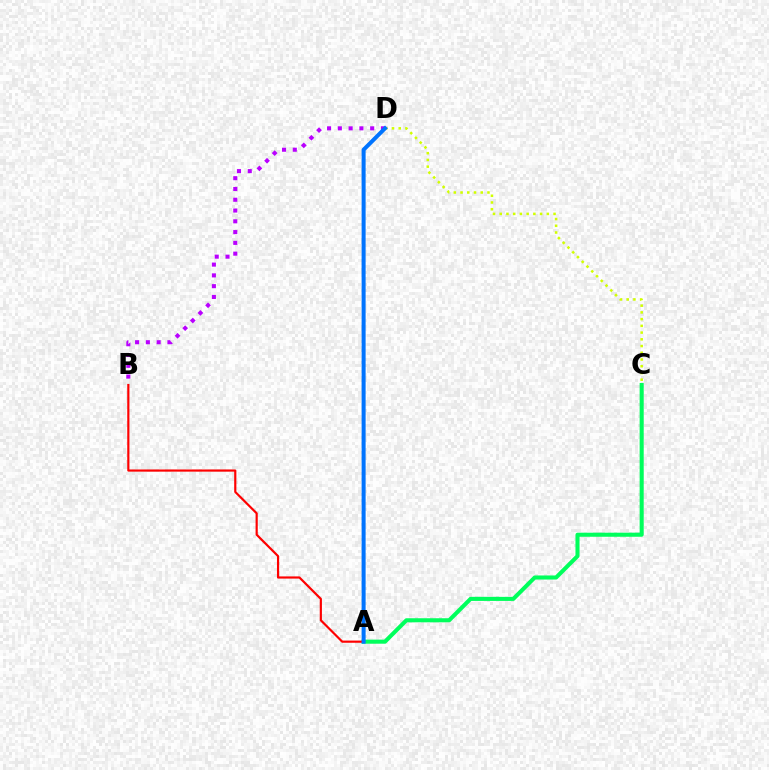{('A', 'C'): [{'color': '#00ff5c', 'line_style': 'solid', 'thickness': 2.93}], ('A', 'B'): [{'color': '#ff0000', 'line_style': 'solid', 'thickness': 1.57}], ('B', 'D'): [{'color': '#b900ff', 'line_style': 'dotted', 'thickness': 2.93}], ('C', 'D'): [{'color': '#d1ff00', 'line_style': 'dotted', 'thickness': 1.83}], ('A', 'D'): [{'color': '#0074ff', 'line_style': 'solid', 'thickness': 2.89}]}